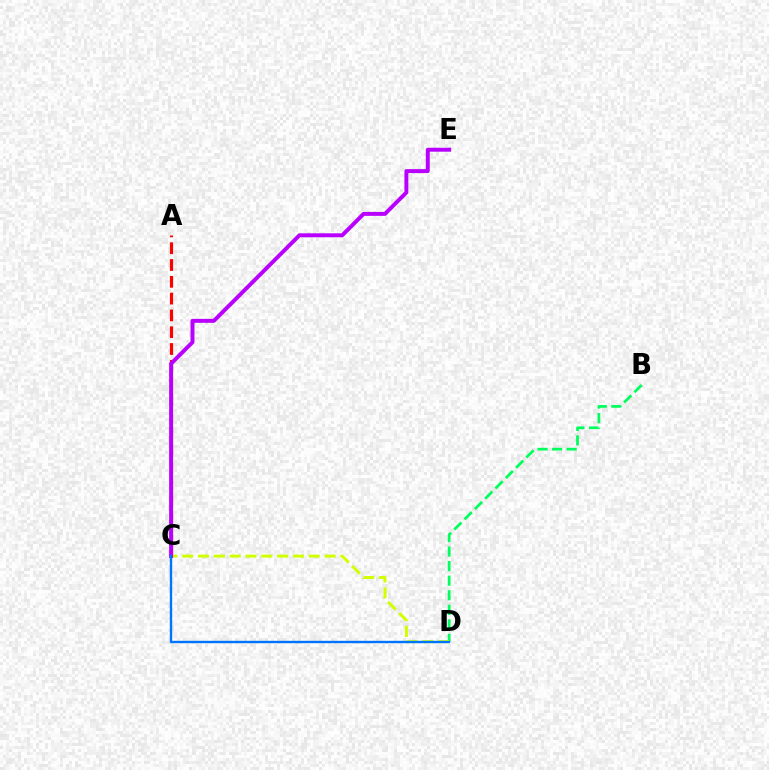{('B', 'D'): [{'color': '#00ff5c', 'line_style': 'dashed', 'thickness': 1.98}], ('C', 'D'): [{'color': '#d1ff00', 'line_style': 'dashed', 'thickness': 2.15}, {'color': '#0074ff', 'line_style': 'solid', 'thickness': 1.71}], ('A', 'C'): [{'color': '#ff0000', 'line_style': 'dashed', 'thickness': 2.28}], ('C', 'E'): [{'color': '#b900ff', 'line_style': 'solid', 'thickness': 2.85}]}